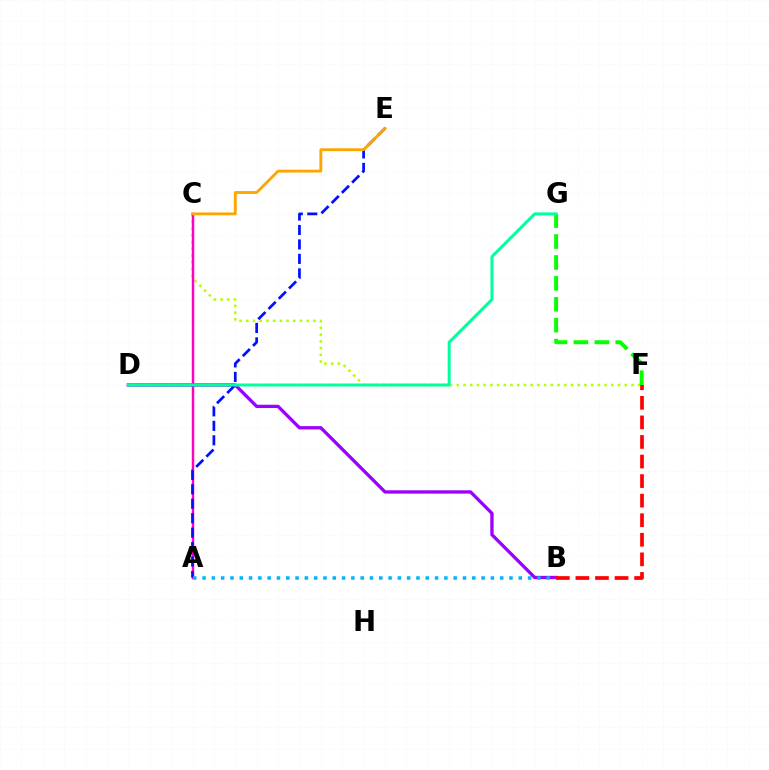{('C', 'F'): [{'color': '#b3ff00', 'line_style': 'dotted', 'thickness': 1.83}], ('A', 'C'): [{'color': '#ff00bd', 'line_style': 'solid', 'thickness': 1.77}], ('B', 'D'): [{'color': '#9b00ff', 'line_style': 'solid', 'thickness': 2.38}], ('F', 'G'): [{'color': '#08ff00', 'line_style': 'dashed', 'thickness': 2.84}], ('B', 'F'): [{'color': '#ff0000', 'line_style': 'dashed', 'thickness': 2.66}], ('A', 'E'): [{'color': '#0010ff', 'line_style': 'dashed', 'thickness': 1.96}], ('A', 'B'): [{'color': '#00b5ff', 'line_style': 'dotted', 'thickness': 2.53}], ('D', 'G'): [{'color': '#00ff9d', 'line_style': 'solid', 'thickness': 2.15}], ('C', 'E'): [{'color': '#ffa500', 'line_style': 'solid', 'thickness': 2.05}]}